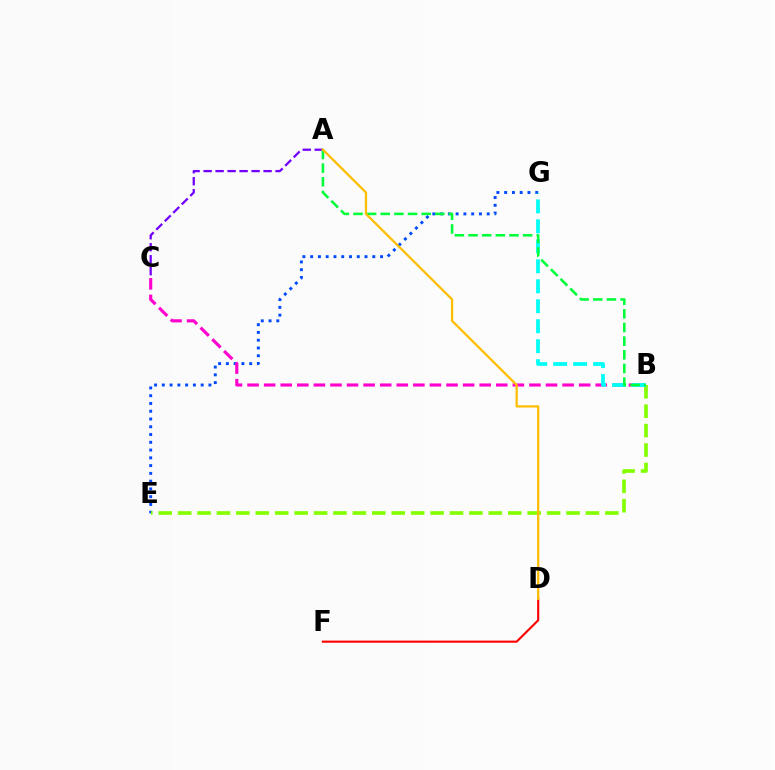{('E', 'G'): [{'color': '#004bff', 'line_style': 'dotted', 'thickness': 2.11}], ('B', 'E'): [{'color': '#84ff00', 'line_style': 'dashed', 'thickness': 2.64}], ('B', 'C'): [{'color': '#ff00cf', 'line_style': 'dashed', 'thickness': 2.25}], ('D', 'F'): [{'color': '#ff0000', 'line_style': 'solid', 'thickness': 1.53}], ('A', 'C'): [{'color': '#7200ff', 'line_style': 'dashed', 'thickness': 1.63}], ('B', 'G'): [{'color': '#00fff6', 'line_style': 'dashed', 'thickness': 2.71}], ('A', 'B'): [{'color': '#00ff39', 'line_style': 'dashed', 'thickness': 1.85}], ('A', 'D'): [{'color': '#ffbd00', 'line_style': 'solid', 'thickness': 1.63}]}